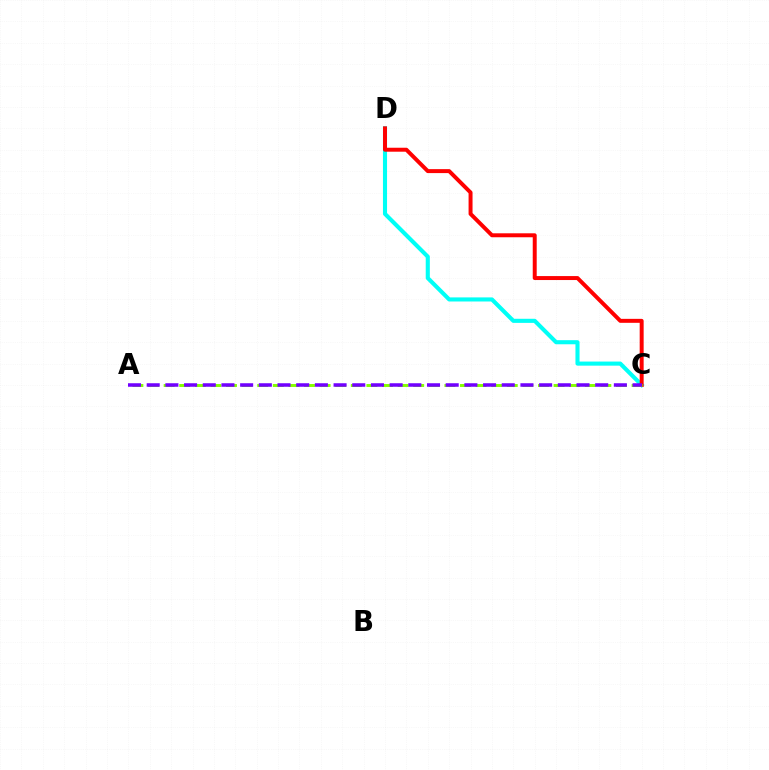{('C', 'D'): [{'color': '#00fff6', 'line_style': 'solid', 'thickness': 2.95}, {'color': '#ff0000', 'line_style': 'solid', 'thickness': 2.85}], ('A', 'C'): [{'color': '#84ff00', 'line_style': 'dashed', 'thickness': 2.12}, {'color': '#7200ff', 'line_style': 'dashed', 'thickness': 2.54}]}